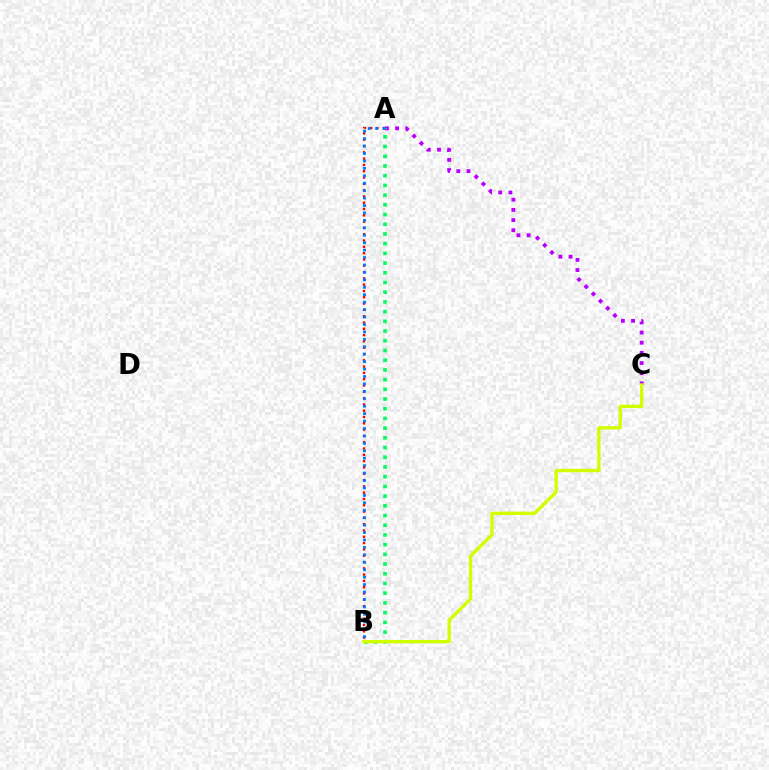{('A', 'C'): [{'color': '#b900ff', 'line_style': 'dotted', 'thickness': 2.76}], ('A', 'B'): [{'color': '#ff0000', 'line_style': 'dotted', 'thickness': 1.71}, {'color': '#00ff5c', 'line_style': 'dotted', 'thickness': 2.64}, {'color': '#0074ff', 'line_style': 'dotted', 'thickness': 2.02}], ('B', 'C'): [{'color': '#d1ff00', 'line_style': 'solid', 'thickness': 2.4}]}